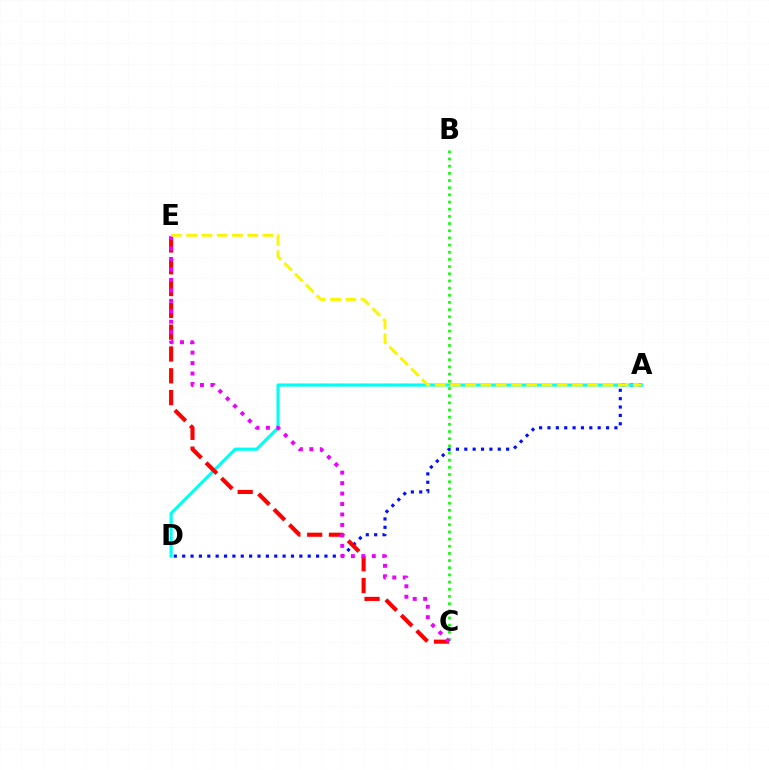{('A', 'D'): [{'color': '#0010ff', 'line_style': 'dotted', 'thickness': 2.27}, {'color': '#00fff6', 'line_style': 'solid', 'thickness': 2.27}], ('B', 'C'): [{'color': '#08ff00', 'line_style': 'dotted', 'thickness': 1.95}], ('C', 'E'): [{'color': '#ff0000', 'line_style': 'dashed', 'thickness': 2.96}, {'color': '#ee00ff', 'line_style': 'dotted', 'thickness': 2.84}], ('A', 'E'): [{'color': '#fcf500', 'line_style': 'dashed', 'thickness': 2.07}]}